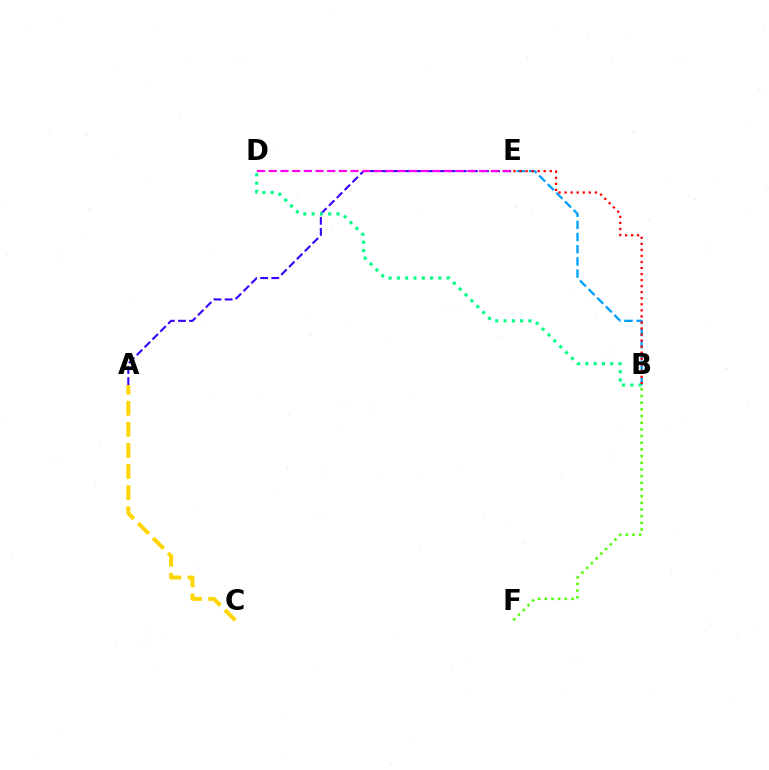{('B', 'F'): [{'color': '#4fff00', 'line_style': 'dotted', 'thickness': 1.81}], ('A', 'E'): [{'color': '#3700ff', 'line_style': 'dashed', 'thickness': 1.51}], ('B', 'E'): [{'color': '#009eff', 'line_style': 'dashed', 'thickness': 1.66}, {'color': '#ff0000', 'line_style': 'dotted', 'thickness': 1.64}], ('B', 'D'): [{'color': '#00ff86', 'line_style': 'dotted', 'thickness': 2.25}], ('D', 'E'): [{'color': '#ff00ed', 'line_style': 'dashed', 'thickness': 1.59}], ('A', 'C'): [{'color': '#ffd500', 'line_style': 'dashed', 'thickness': 2.86}]}